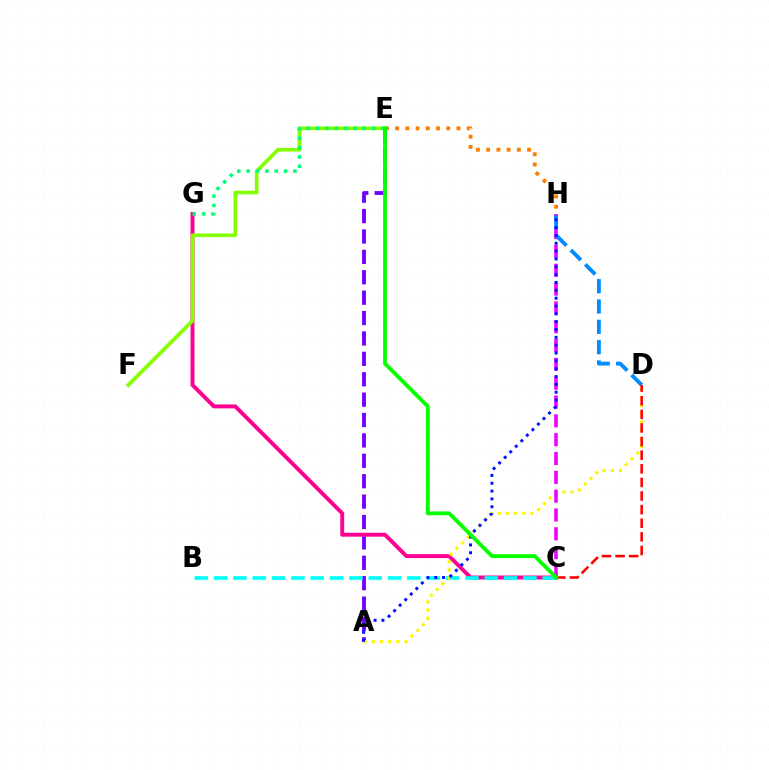{('A', 'E'): [{'color': '#7200ff', 'line_style': 'dashed', 'thickness': 2.77}], ('C', 'G'): [{'color': '#ff0094', 'line_style': 'solid', 'thickness': 2.83}], ('B', 'C'): [{'color': '#00fff6', 'line_style': 'dashed', 'thickness': 2.63}], ('E', 'F'): [{'color': '#84ff00', 'line_style': 'solid', 'thickness': 2.66}], ('E', 'H'): [{'color': '#ff7c00', 'line_style': 'dotted', 'thickness': 2.78}], ('E', 'G'): [{'color': '#00ff74', 'line_style': 'dotted', 'thickness': 2.54}], ('A', 'D'): [{'color': '#fcf500', 'line_style': 'dotted', 'thickness': 2.22}], ('C', 'H'): [{'color': '#ee00ff', 'line_style': 'dashed', 'thickness': 2.56}], ('D', 'H'): [{'color': '#008cff', 'line_style': 'dashed', 'thickness': 2.76}], ('A', 'H'): [{'color': '#0010ff', 'line_style': 'dotted', 'thickness': 2.13}], ('C', 'D'): [{'color': '#ff0000', 'line_style': 'dashed', 'thickness': 1.85}], ('C', 'E'): [{'color': '#08ff00', 'line_style': 'solid', 'thickness': 2.76}]}